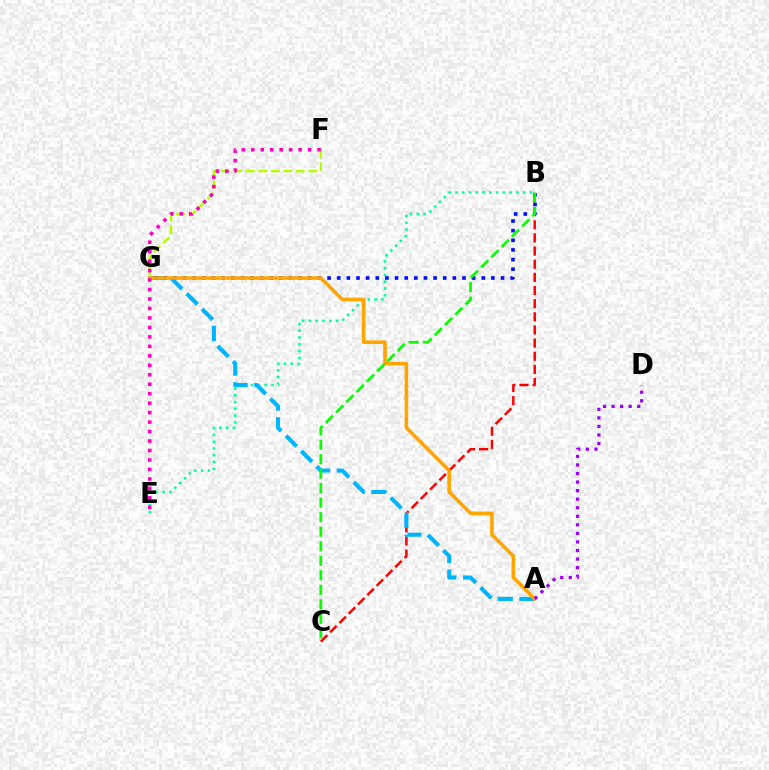{('F', 'G'): [{'color': '#b3ff00', 'line_style': 'dashed', 'thickness': 1.7}], ('B', 'E'): [{'color': '#00ff9d', 'line_style': 'dotted', 'thickness': 1.84}], ('B', 'C'): [{'color': '#ff0000', 'line_style': 'dashed', 'thickness': 1.79}, {'color': '#08ff00', 'line_style': 'dashed', 'thickness': 1.97}], ('A', 'G'): [{'color': '#00b5ff', 'line_style': 'dashed', 'thickness': 2.95}, {'color': '#ffa500', 'line_style': 'solid', 'thickness': 2.58}], ('B', 'G'): [{'color': '#0010ff', 'line_style': 'dotted', 'thickness': 2.62}], ('E', 'F'): [{'color': '#ff00bd', 'line_style': 'dotted', 'thickness': 2.57}], ('A', 'D'): [{'color': '#9b00ff', 'line_style': 'dotted', 'thickness': 2.32}]}